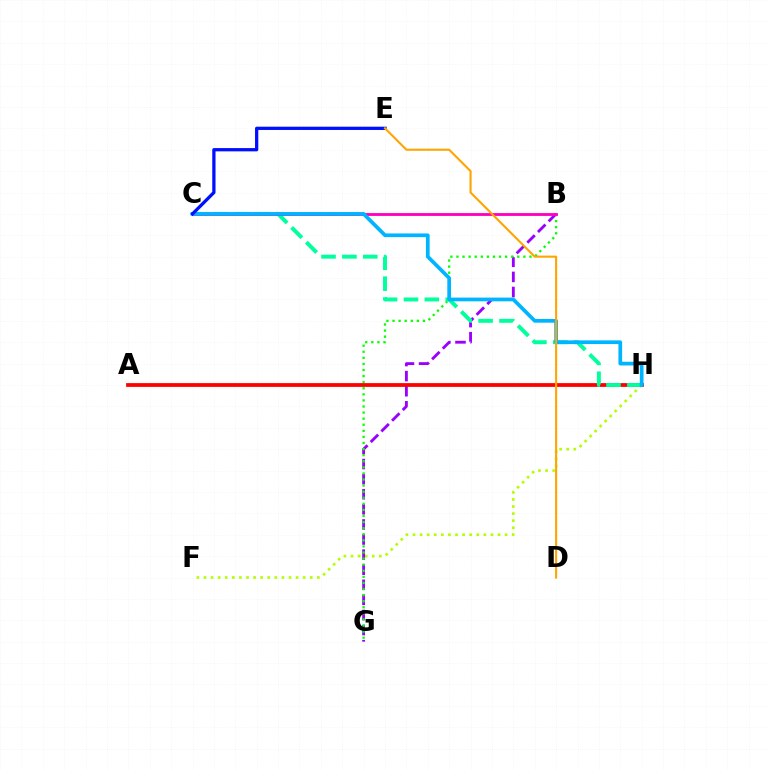{('F', 'H'): [{'color': '#b3ff00', 'line_style': 'dotted', 'thickness': 1.93}], ('B', 'G'): [{'color': '#9b00ff', 'line_style': 'dashed', 'thickness': 2.05}, {'color': '#08ff00', 'line_style': 'dotted', 'thickness': 1.65}], ('A', 'H'): [{'color': '#ff0000', 'line_style': 'solid', 'thickness': 2.72}], ('C', 'H'): [{'color': '#00ff9d', 'line_style': 'dashed', 'thickness': 2.84}, {'color': '#00b5ff', 'line_style': 'solid', 'thickness': 2.67}], ('B', 'C'): [{'color': '#ff00bd', 'line_style': 'solid', 'thickness': 2.05}], ('C', 'E'): [{'color': '#0010ff', 'line_style': 'solid', 'thickness': 2.35}], ('D', 'E'): [{'color': '#ffa500', 'line_style': 'solid', 'thickness': 1.51}]}